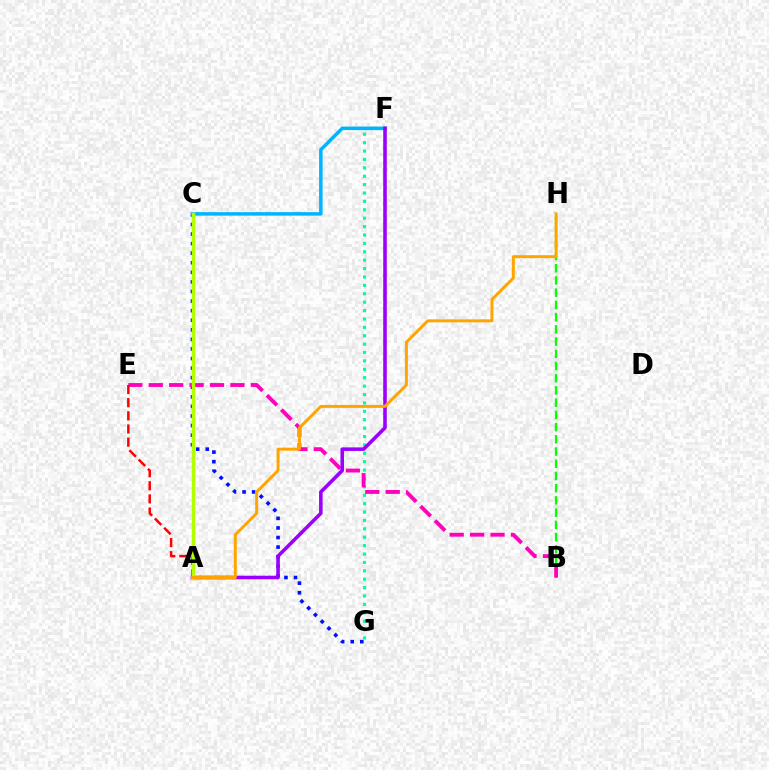{('B', 'H'): [{'color': '#08ff00', 'line_style': 'dashed', 'thickness': 1.66}], ('C', 'G'): [{'color': '#0010ff', 'line_style': 'dotted', 'thickness': 2.6}], ('F', 'G'): [{'color': '#00ff9d', 'line_style': 'dotted', 'thickness': 2.28}], ('C', 'F'): [{'color': '#00b5ff', 'line_style': 'solid', 'thickness': 2.52}], ('B', 'E'): [{'color': '#ff00bd', 'line_style': 'dashed', 'thickness': 2.77}], ('A', 'E'): [{'color': '#ff0000', 'line_style': 'dashed', 'thickness': 1.78}], ('A', 'F'): [{'color': '#9b00ff', 'line_style': 'solid', 'thickness': 2.57}], ('A', 'C'): [{'color': '#b3ff00', 'line_style': 'solid', 'thickness': 2.51}], ('A', 'H'): [{'color': '#ffa500', 'line_style': 'solid', 'thickness': 2.13}]}